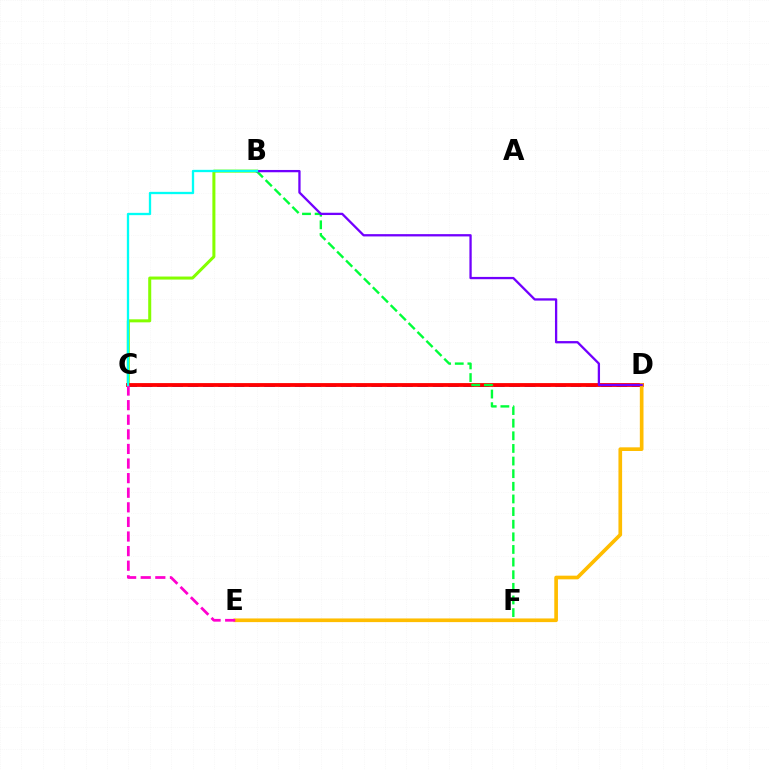{('C', 'D'): [{'color': '#004bff', 'line_style': 'dashed', 'thickness': 2.08}, {'color': '#ff0000', 'line_style': 'solid', 'thickness': 2.74}], ('B', 'C'): [{'color': '#84ff00', 'line_style': 'solid', 'thickness': 2.18}, {'color': '#00fff6', 'line_style': 'solid', 'thickness': 1.66}], ('D', 'E'): [{'color': '#ffbd00', 'line_style': 'solid', 'thickness': 2.64}], ('C', 'E'): [{'color': '#ff00cf', 'line_style': 'dashed', 'thickness': 1.98}], ('B', 'F'): [{'color': '#00ff39', 'line_style': 'dashed', 'thickness': 1.72}], ('B', 'D'): [{'color': '#7200ff', 'line_style': 'solid', 'thickness': 1.65}]}